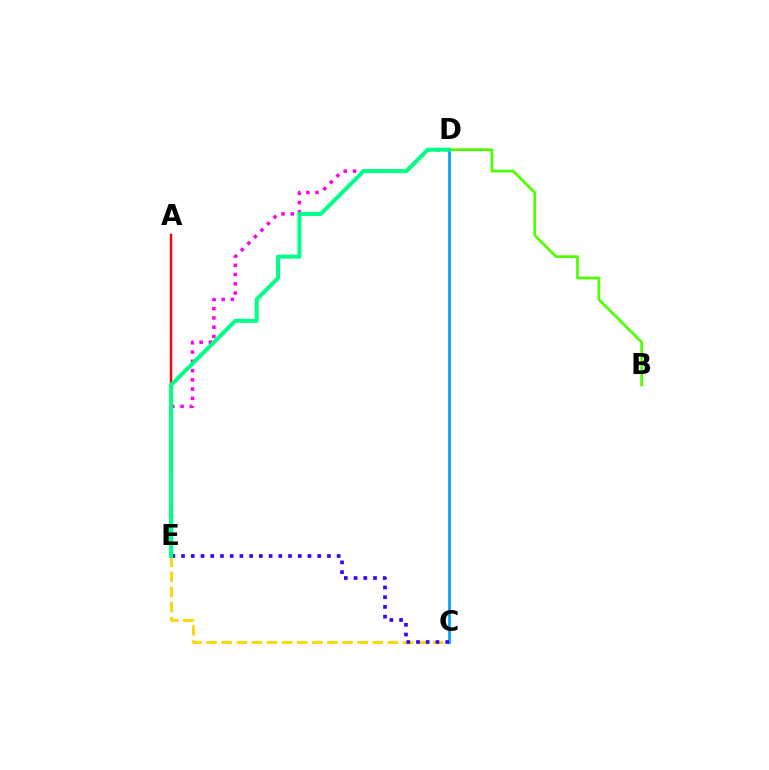{('D', 'E'): [{'color': '#ff00ed', 'line_style': 'dotted', 'thickness': 2.51}, {'color': '#00ff86', 'line_style': 'solid', 'thickness': 2.88}], ('C', 'E'): [{'color': '#ffd500', 'line_style': 'dashed', 'thickness': 2.05}, {'color': '#3700ff', 'line_style': 'dotted', 'thickness': 2.64}], ('B', 'D'): [{'color': '#4fff00', 'line_style': 'solid', 'thickness': 1.98}], ('C', 'D'): [{'color': '#009eff', 'line_style': 'solid', 'thickness': 1.91}], ('A', 'E'): [{'color': '#ff0000', 'line_style': 'solid', 'thickness': 1.75}]}